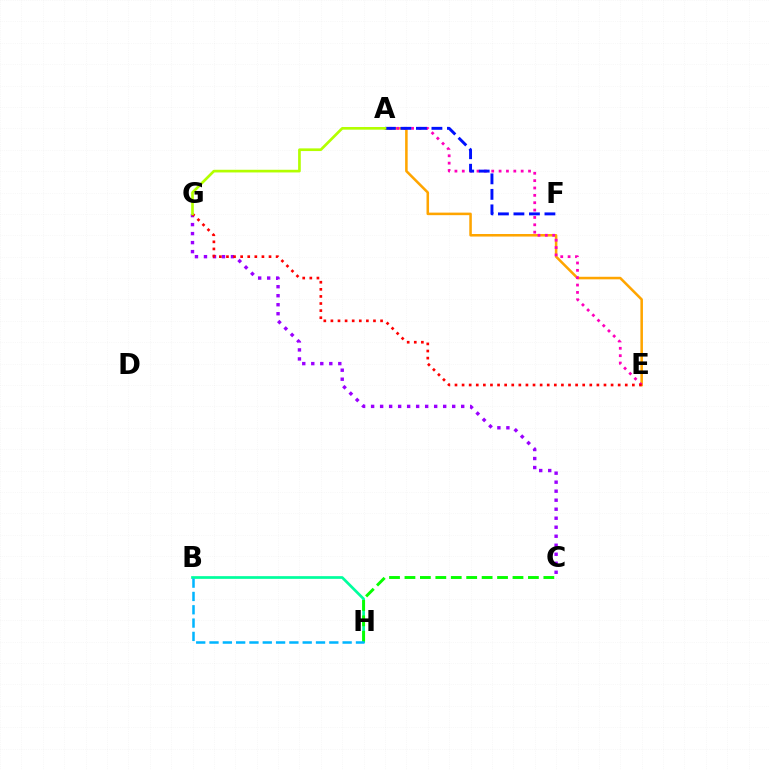{('B', 'H'): [{'color': '#00ff9d', 'line_style': 'solid', 'thickness': 1.95}, {'color': '#00b5ff', 'line_style': 'dashed', 'thickness': 1.81}], ('A', 'E'): [{'color': '#ffa500', 'line_style': 'solid', 'thickness': 1.83}, {'color': '#ff00bd', 'line_style': 'dotted', 'thickness': 2.0}], ('C', 'H'): [{'color': '#08ff00', 'line_style': 'dashed', 'thickness': 2.1}], ('C', 'G'): [{'color': '#9b00ff', 'line_style': 'dotted', 'thickness': 2.45}], ('E', 'G'): [{'color': '#ff0000', 'line_style': 'dotted', 'thickness': 1.93}], ('A', 'F'): [{'color': '#0010ff', 'line_style': 'dashed', 'thickness': 2.11}], ('A', 'G'): [{'color': '#b3ff00', 'line_style': 'solid', 'thickness': 1.93}]}